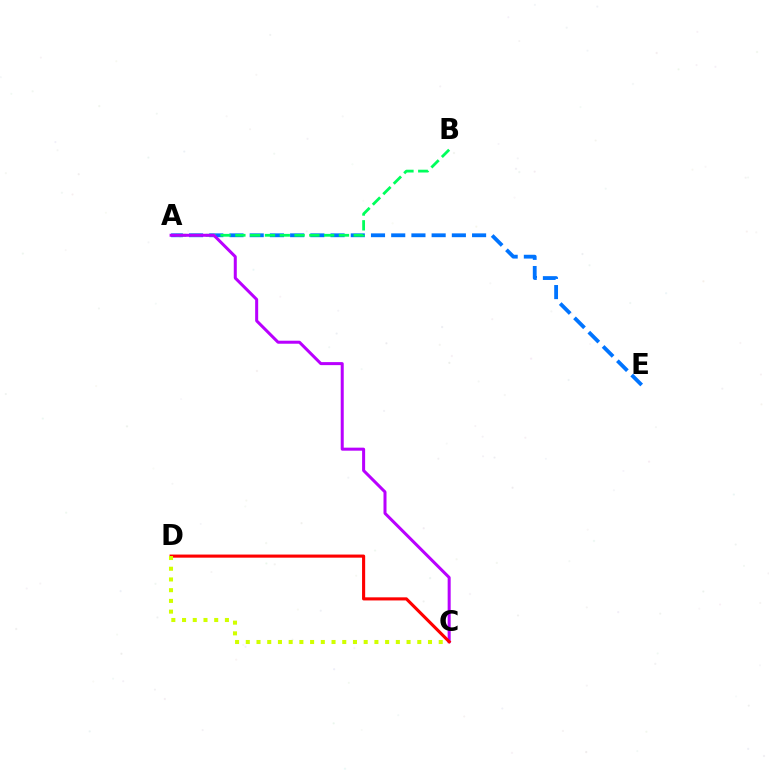{('A', 'E'): [{'color': '#0074ff', 'line_style': 'dashed', 'thickness': 2.75}], ('A', 'B'): [{'color': '#00ff5c', 'line_style': 'dashed', 'thickness': 2.01}], ('A', 'C'): [{'color': '#b900ff', 'line_style': 'solid', 'thickness': 2.17}], ('C', 'D'): [{'color': '#ff0000', 'line_style': 'solid', 'thickness': 2.24}, {'color': '#d1ff00', 'line_style': 'dotted', 'thickness': 2.91}]}